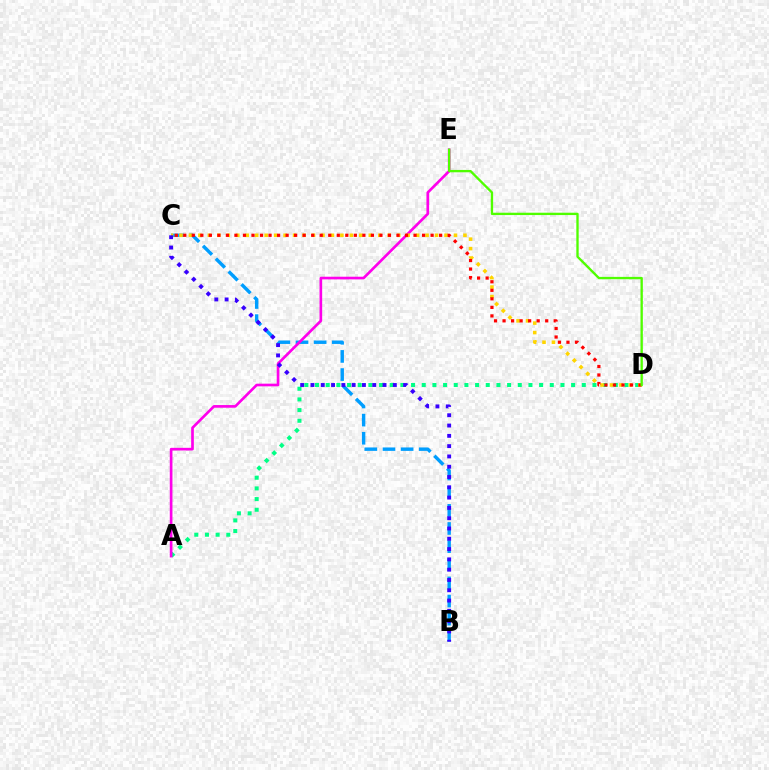{('B', 'C'): [{'color': '#009eff', 'line_style': 'dashed', 'thickness': 2.46}, {'color': '#3700ff', 'line_style': 'dotted', 'thickness': 2.8}], ('A', 'D'): [{'color': '#00ff86', 'line_style': 'dotted', 'thickness': 2.9}], ('A', 'E'): [{'color': '#ff00ed', 'line_style': 'solid', 'thickness': 1.92}], ('C', 'D'): [{'color': '#ffd500', 'line_style': 'dotted', 'thickness': 2.57}, {'color': '#ff0000', 'line_style': 'dotted', 'thickness': 2.32}], ('D', 'E'): [{'color': '#4fff00', 'line_style': 'solid', 'thickness': 1.69}]}